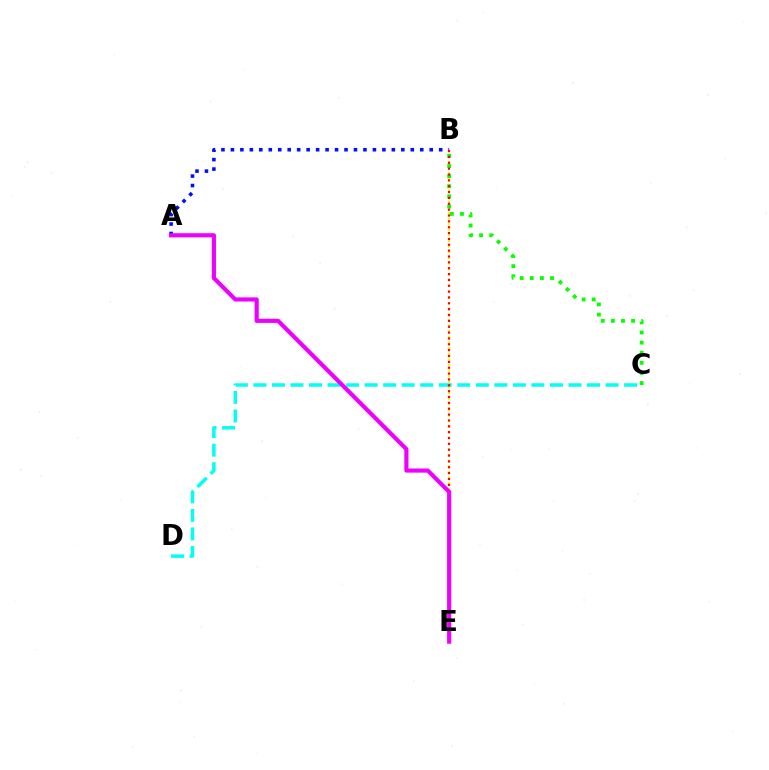{('B', 'E'): [{'color': '#fcf500', 'line_style': 'dotted', 'thickness': 1.53}, {'color': '#ff0000', 'line_style': 'dotted', 'thickness': 1.59}], ('A', 'B'): [{'color': '#0010ff', 'line_style': 'dotted', 'thickness': 2.57}], ('B', 'C'): [{'color': '#08ff00', 'line_style': 'dotted', 'thickness': 2.75}], ('C', 'D'): [{'color': '#00fff6', 'line_style': 'dashed', 'thickness': 2.52}], ('A', 'E'): [{'color': '#ee00ff', 'line_style': 'solid', 'thickness': 2.98}]}